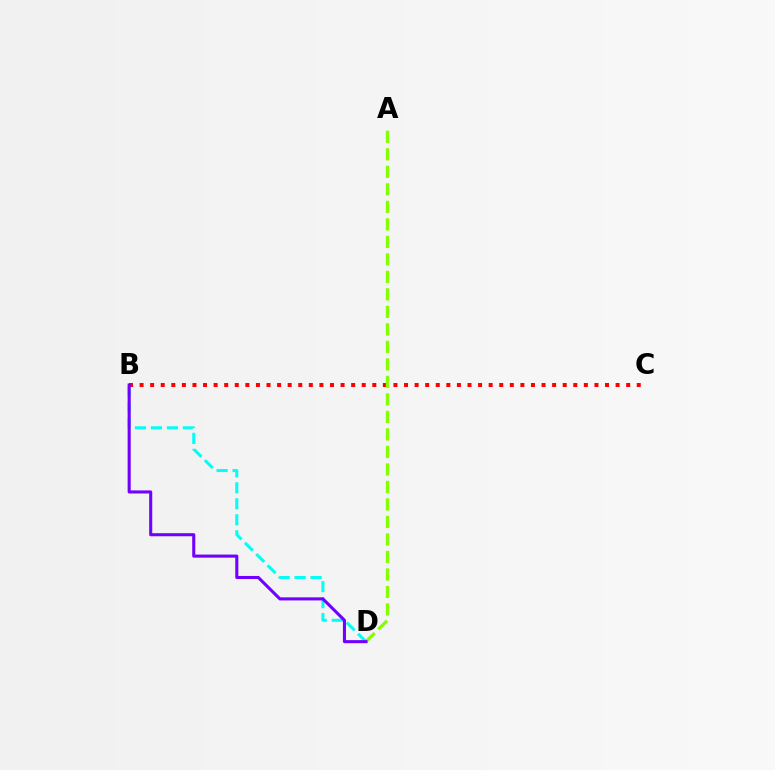{('B', 'D'): [{'color': '#00fff6', 'line_style': 'dashed', 'thickness': 2.17}, {'color': '#7200ff', 'line_style': 'solid', 'thickness': 2.21}], ('B', 'C'): [{'color': '#ff0000', 'line_style': 'dotted', 'thickness': 2.87}], ('A', 'D'): [{'color': '#84ff00', 'line_style': 'dashed', 'thickness': 2.38}]}